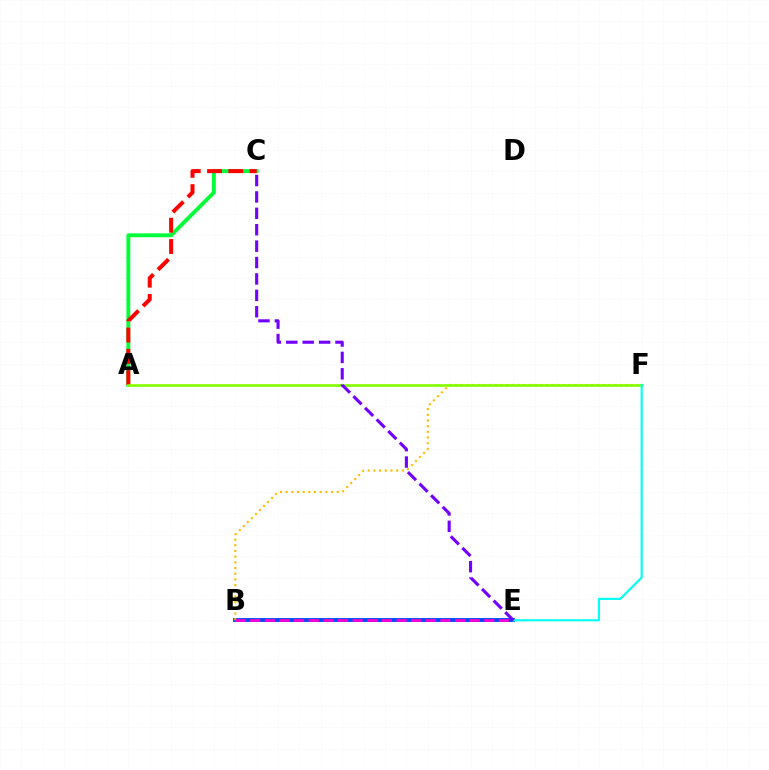{('A', 'C'): [{'color': '#00ff39', 'line_style': 'solid', 'thickness': 2.79}, {'color': '#ff0000', 'line_style': 'dashed', 'thickness': 2.89}], ('B', 'E'): [{'color': '#004bff', 'line_style': 'solid', 'thickness': 2.81}, {'color': '#ff00cf', 'line_style': 'dashed', 'thickness': 1.99}], ('B', 'F'): [{'color': '#ffbd00', 'line_style': 'dotted', 'thickness': 1.54}], ('A', 'F'): [{'color': '#84ff00', 'line_style': 'solid', 'thickness': 1.92}], ('E', 'F'): [{'color': '#00fff6', 'line_style': 'solid', 'thickness': 1.55}], ('C', 'E'): [{'color': '#7200ff', 'line_style': 'dashed', 'thickness': 2.23}]}